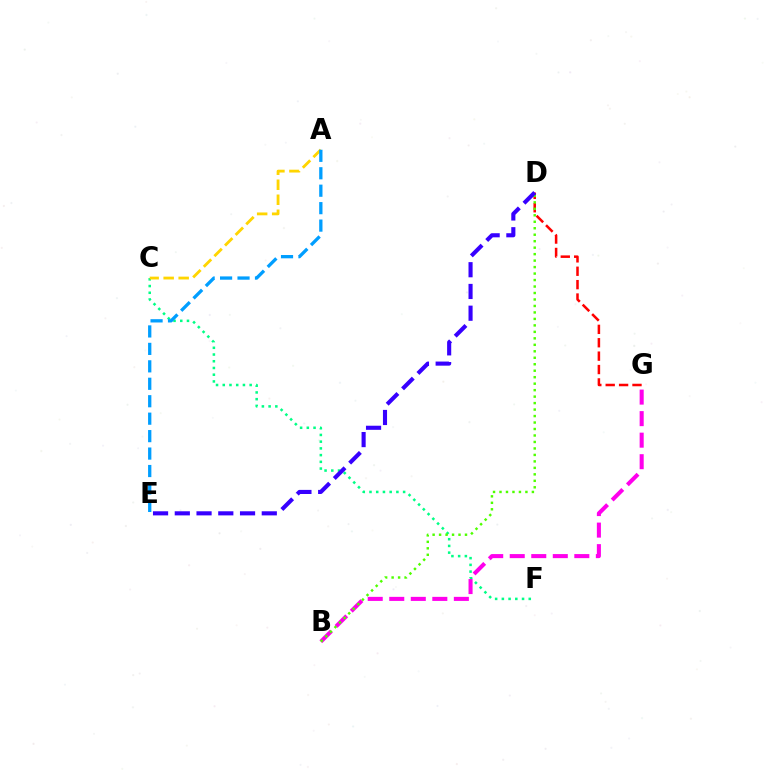{('C', 'F'): [{'color': '#00ff86', 'line_style': 'dotted', 'thickness': 1.83}], ('D', 'G'): [{'color': '#ff0000', 'line_style': 'dashed', 'thickness': 1.82}], ('A', 'C'): [{'color': '#ffd500', 'line_style': 'dashed', 'thickness': 2.04}], ('B', 'G'): [{'color': '#ff00ed', 'line_style': 'dashed', 'thickness': 2.93}], ('B', 'D'): [{'color': '#4fff00', 'line_style': 'dotted', 'thickness': 1.76}], ('A', 'E'): [{'color': '#009eff', 'line_style': 'dashed', 'thickness': 2.37}], ('D', 'E'): [{'color': '#3700ff', 'line_style': 'dashed', 'thickness': 2.95}]}